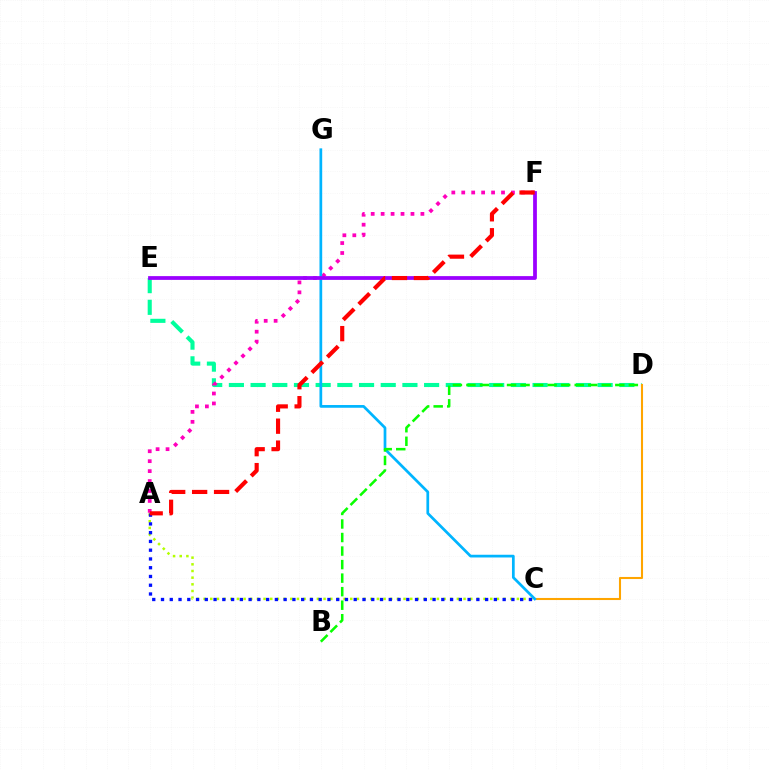{('D', 'E'): [{'color': '#00ff9d', 'line_style': 'dashed', 'thickness': 2.95}], ('A', 'C'): [{'color': '#b3ff00', 'line_style': 'dotted', 'thickness': 1.81}, {'color': '#0010ff', 'line_style': 'dotted', 'thickness': 2.38}], ('A', 'F'): [{'color': '#ff00bd', 'line_style': 'dotted', 'thickness': 2.7}, {'color': '#ff0000', 'line_style': 'dashed', 'thickness': 2.98}], ('C', 'D'): [{'color': '#ffa500', 'line_style': 'solid', 'thickness': 1.5}], ('C', 'G'): [{'color': '#00b5ff', 'line_style': 'solid', 'thickness': 1.96}], ('E', 'F'): [{'color': '#9b00ff', 'line_style': 'solid', 'thickness': 2.71}], ('B', 'D'): [{'color': '#08ff00', 'line_style': 'dashed', 'thickness': 1.84}]}